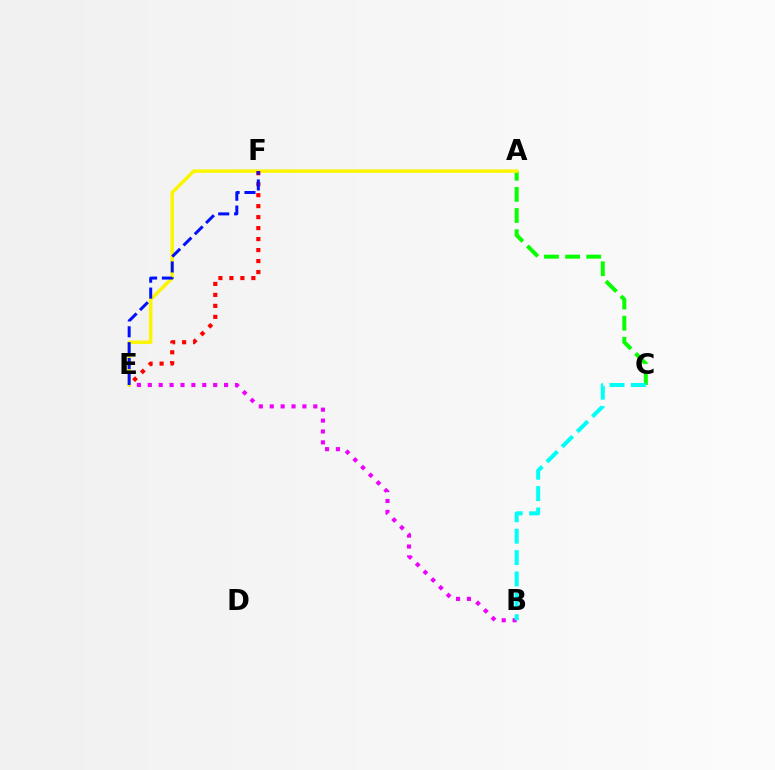{('B', 'E'): [{'color': '#ee00ff', 'line_style': 'dotted', 'thickness': 2.96}], ('A', 'C'): [{'color': '#08ff00', 'line_style': 'dashed', 'thickness': 2.87}], ('A', 'E'): [{'color': '#fcf500', 'line_style': 'solid', 'thickness': 2.49}], ('E', 'F'): [{'color': '#ff0000', 'line_style': 'dotted', 'thickness': 2.98}, {'color': '#0010ff', 'line_style': 'dashed', 'thickness': 2.16}], ('B', 'C'): [{'color': '#00fff6', 'line_style': 'dashed', 'thickness': 2.9}]}